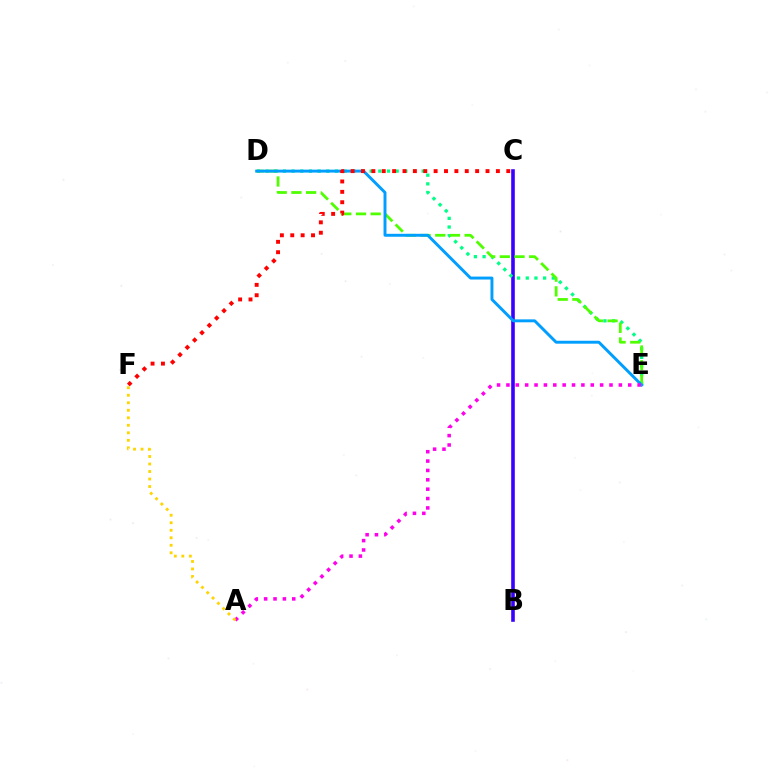{('B', 'C'): [{'color': '#3700ff', 'line_style': 'solid', 'thickness': 2.59}], ('D', 'E'): [{'color': '#00ff86', 'line_style': 'dotted', 'thickness': 2.36}, {'color': '#4fff00', 'line_style': 'dashed', 'thickness': 2.0}, {'color': '#009eff', 'line_style': 'solid', 'thickness': 2.11}], ('C', 'F'): [{'color': '#ff0000', 'line_style': 'dotted', 'thickness': 2.82}], ('A', 'E'): [{'color': '#ff00ed', 'line_style': 'dotted', 'thickness': 2.55}], ('A', 'F'): [{'color': '#ffd500', 'line_style': 'dotted', 'thickness': 2.04}]}